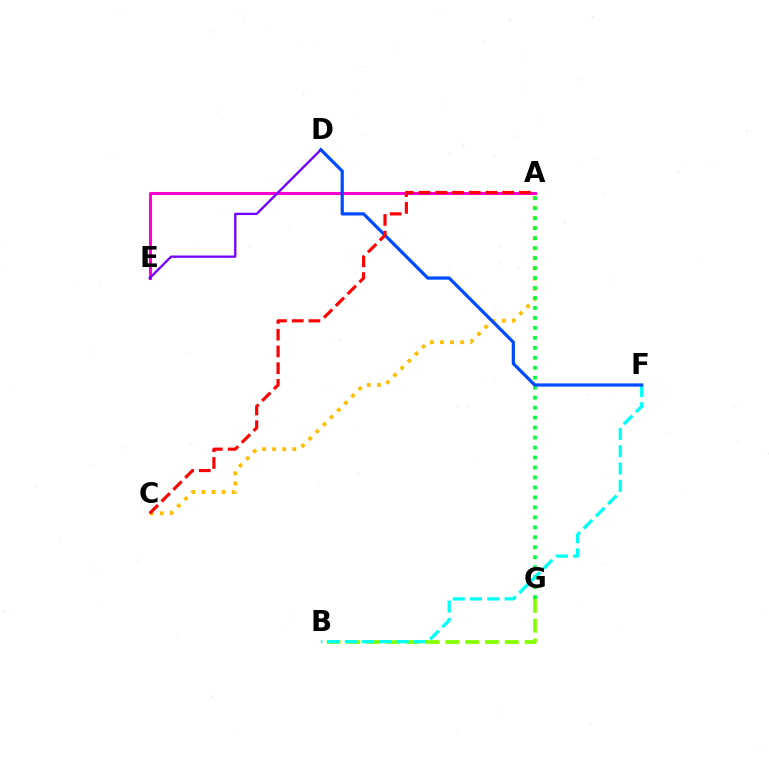{('B', 'G'): [{'color': '#84ff00', 'line_style': 'dashed', 'thickness': 2.69}], ('A', 'C'): [{'color': '#ffbd00', 'line_style': 'dotted', 'thickness': 2.74}, {'color': '#ff0000', 'line_style': 'dashed', 'thickness': 2.27}], ('A', 'E'): [{'color': '#ff00cf', 'line_style': 'solid', 'thickness': 2.2}], ('A', 'G'): [{'color': '#00ff39', 'line_style': 'dotted', 'thickness': 2.71}], ('B', 'F'): [{'color': '#00fff6', 'line_style': 'dashed', 'thickness': 2.35}], ('D', 'E'): [{'color': '#7200ff', 'line_style': 'solid', 'thickness': 1.66}], ('D', 'F'): [{'color': '#004bff', 'line_style': 'solid', 'thickness': 2.32}]}